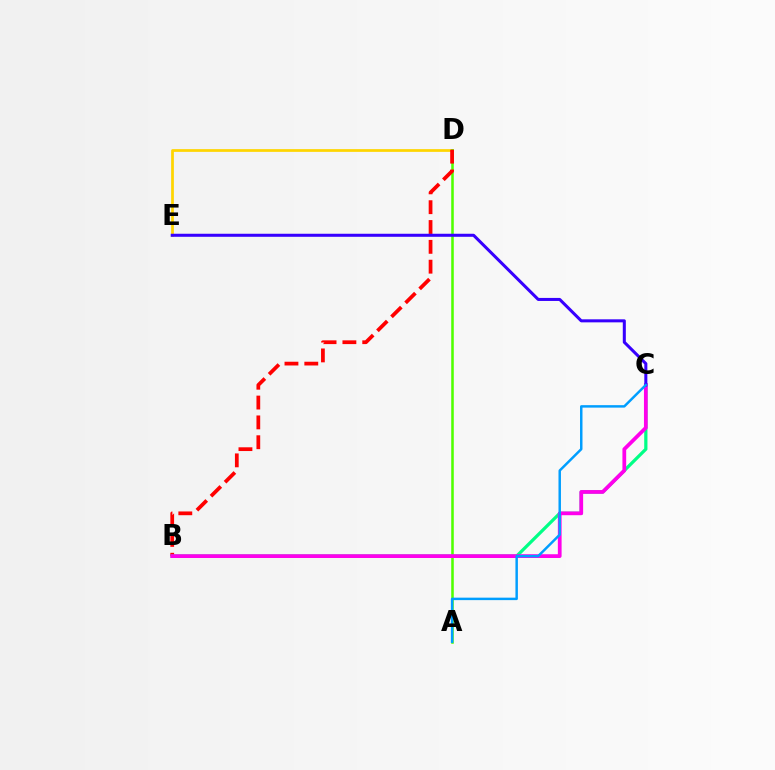{('D', 'E'): [{'color': '#ffd500', 'line_style': 'solid', 'thickness': 1.97}], ('A', 'D'): [{'color': '#4fff00', 'line_style': 'solid', 'thickness': 1.83}], ('B', 'D'): [{'color': '#ff0000', 'line_style': 'dashed', 'thickness': 2.69}], ('B', 'C'): [{'color': '#00ff86', 'line_style': 'solid', 'thickness': 2.33}, {'color': '#ff00ed', 'line_style': 'solid', 'thickness': 2.7}], ('C', 'E'): [{'color': '#3700ff', 'line_style': 'solid', 'thickness': 2.19}], ('A', 'C'): [{'color': '#009eff', 'line_style': 'solid', 'thickness': 1.77}]}